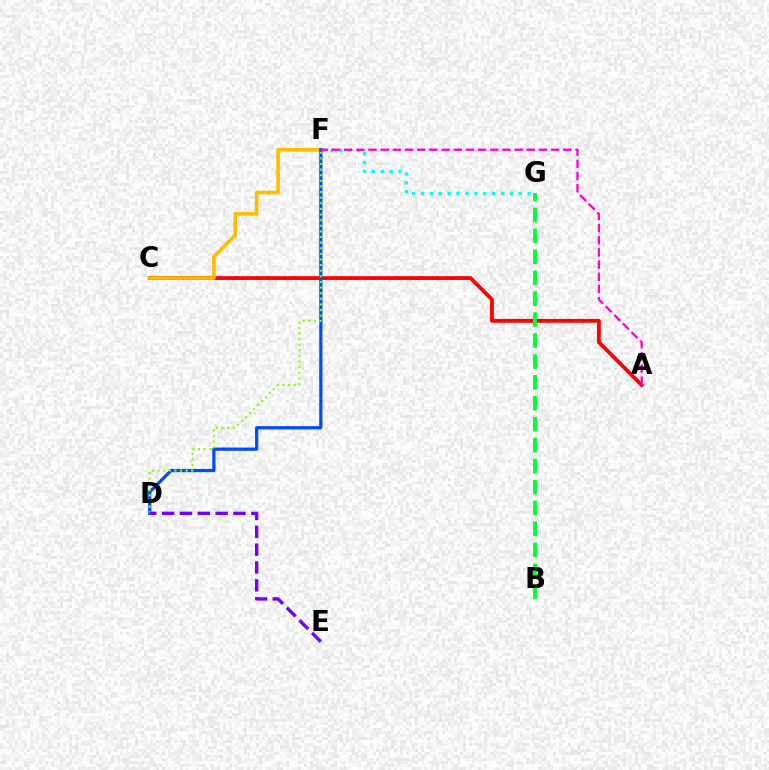{('A', 'C'): [{'color': '#ff0000', 'line_style': 'solid', 'thickness': 2.75}], ('F', 'G'): [{'color': '#00fff6', 'line_style': 'dotted', 'thickness': 2.42}], ('C', 'F'): [{'color': '#ffbd00', 'line_style': 'solid', 'thickness': 2.61}], ('D', 'F'): [{'color': '#004bff', 'line_style': 'solid', 'thickness': 2.33}, {'color': '#84ff00', 'line_style': 'dotted', 'thickness': 1.53}], ('B', 'G'): [{'color': '#00ff39', 'line_style': 'dashed', 'thickness': 2.84}], ('A', 'F'): [{'color': '#ff00cf', 'line_style': 'dashed', 'thickness': 1.65}], ('D', 'E'): [{'color': '#7200ff', 'line_style': 'dashed', 'thickness': 2.42}]}